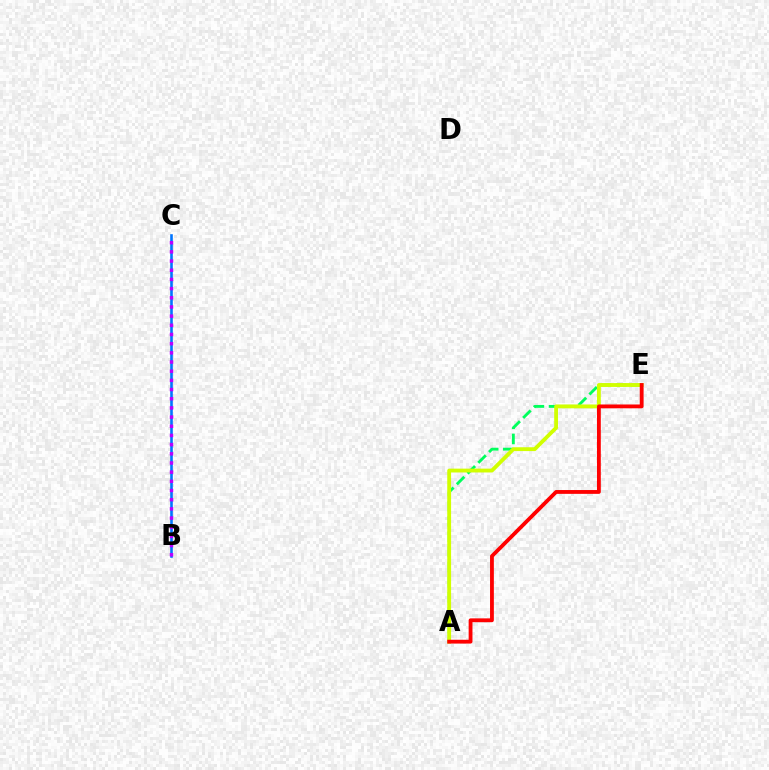{('A', 'E'): [{'color': '#00ff5c', 'line_style': 'dashed', 'thickness': 2.06}, {'color': '#d1ff00', 'line_style': 'solid', 'thickness': 2.77}, {'color': '#ff0000', 'line_style': 'solid', 'thickness': 2.75}], ('B', 'C'): [{'color': '#0074ff', 'line_style': 'solid', 'thickness': 1.87}, {'color': '#b900ff', 'line_style': 'dotted', 'thickness': 2.49}]}